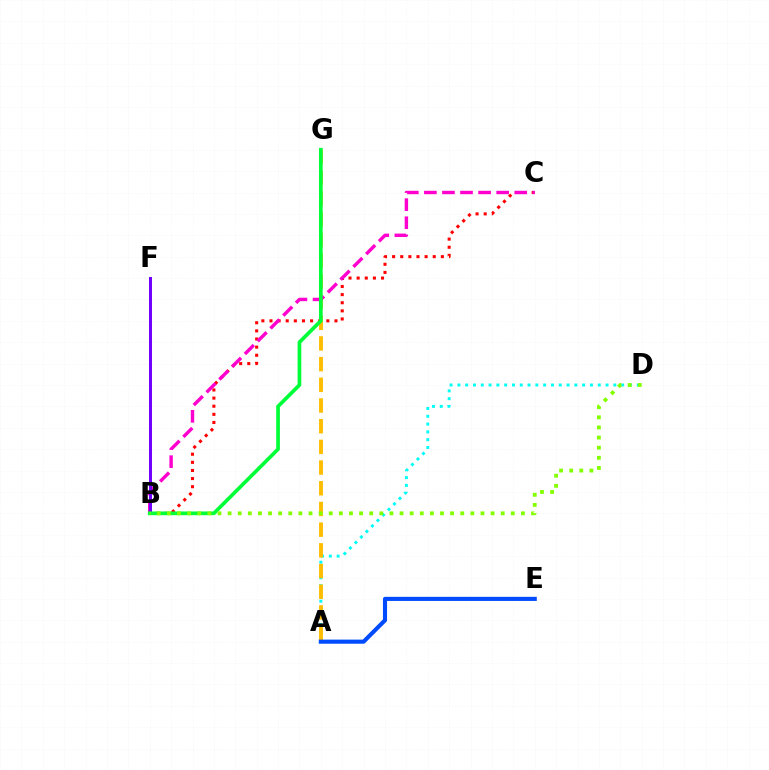{('A', 'D'): [{'color': '#00fff6', 'line_style': 'dotted', 'thickness': 2.12}], ('A', 'G'): [{'color': '#ffbd00', 'line_style': 'dashed', 'thickness': 2.81}], ('B', 'C'): [{'color': '#ff0000', 'line_style': 'dotted', 'thickness': 2.21}, {'color': '#ff00cf', 'line_style': 'dashed', 'thickness': 2.46}], ('B', 'F'): [{'color': '#7200ff', 'line_style': 'solid', 'thickness': 2.16}], ('B', 'G'): [{'color': '#00ff39', 'line_style': 'solid', 'thickness': 2.67}], ('B', 'D'): [{'color': '#84ff00', 'line_style': 'dotted', 'thickness': 2.75}], ('A', 'E'): [{'color': '#004bff', 'line_style': 'solid', 'thickness': 2.96}]}